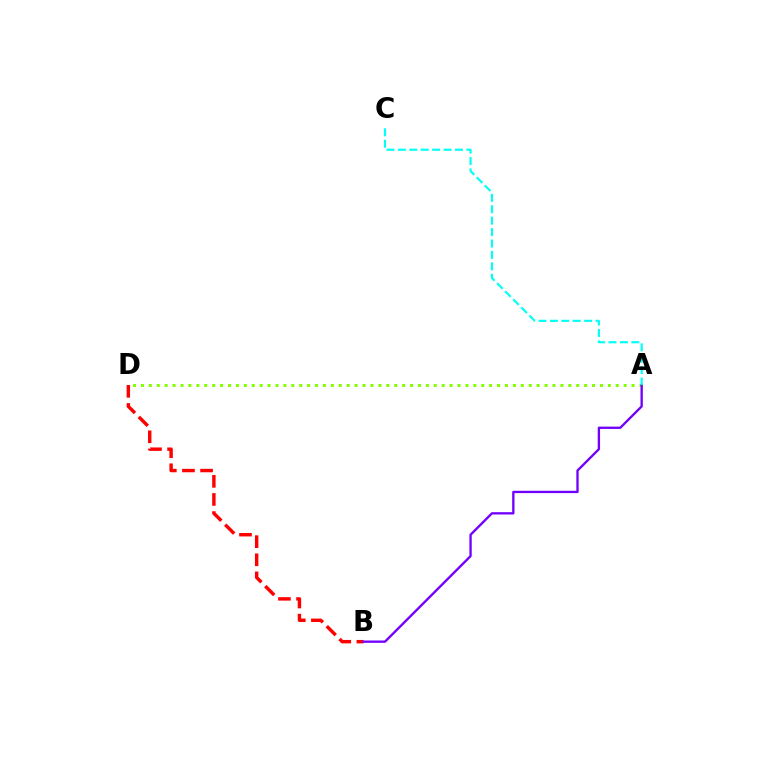{('B', 'D'): [{'color': '#ff0000', 'line_style': 'dashed', 'thickness': 2.46}], ('A', 'D'): [{'color': '#84ff00', 'line_style': 'dotted', 'thickness': 2.15}], ('A', 'B'): [{'color': '#7200ff', 'line_style': 'solid', 'thickness': 1.69}], ('A', 'C'): [{'color': '#00fff6', 'line_style': 'dashed', 'thickness': 1.55}]}